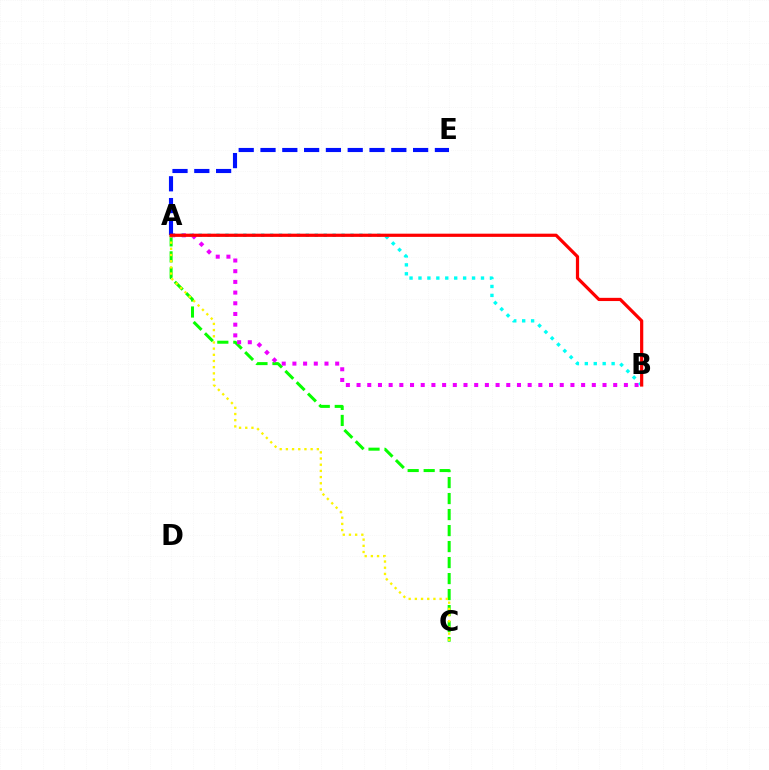{('A', 'C'): [{'color': '#08ff00', 'line_style': 'dashed', 'thickness': 2.17}, {'color': '#fcf500', 'line_style': 'dotted', 'thickness': 1.68}], ('A', 'B'): [{'color': '#ee00ff', 'line_style': 'dotted', 'thickness': 2.91}, {'color': '#00fff6', 'line_style': 'dotted', 'thickness': 2.43}, {'color': '#ff0000', 'line_style': 'solid', 'thickness': 2.31}], ('A', 'E'): [{'color': '#0010ff', 'line_style': 'dashed', 'thickness': 2.96}]}